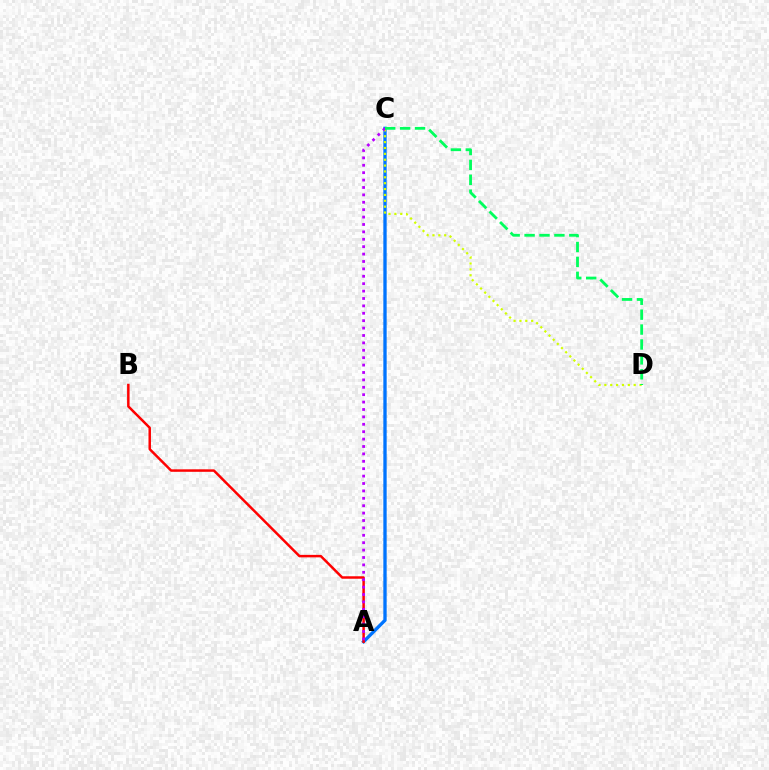{('A', 'C'): [{'color': '#0074ff', 'line_style': 'solid', 'thickness': 2.4}, {'color': '#b900ff', 'line_style': 'dotted', 'thickness': 2.01}], ('C', 'D'): [{'color': '#d1ff00', 'line_style': 'dotted', 'thickness': 1.59}, {'color': '#00ff5c', 'line_style': 'dashed', 'thickness': 2.03}], ('A', 'B'): [{'color': '#ff0000', 'line_style': 'solid', 'thickness': 1.79}]}